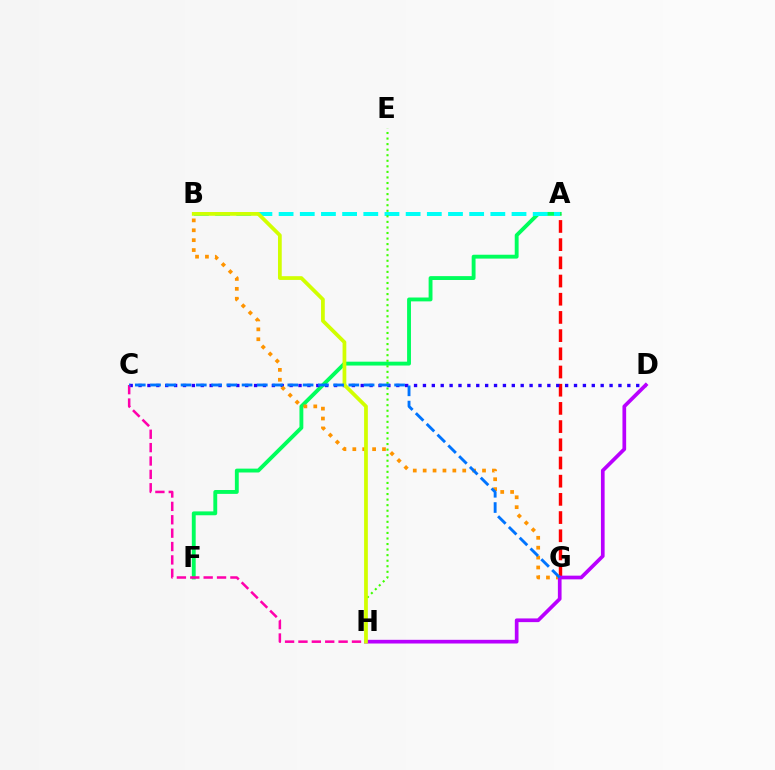{('A', 'F'): [{'color': '#00ff5c', 'line_style': 'solid', 'thickness': 2.78}], ('A', 'G'): [{'color': '#ff0000', 'line_style': 'dashed', 'thickness': 2.47}], ('C', 'D'): [{'color': '#2500ff', 'line_style': 'dotted', 'thickness': 2.41}], ('A', 'B'): [{'color': '#00fff6', 'line_style': 'dashed', 'thickness': 2.88}], ('B', 'G'): [{'color': '#ff9400', 'line_style': 'dotted', 'thickness': 2.69}], ('D', 'H'): [{'color': '#b900ff', 'line_style': 'solid', 'thickness': 2.66}], ('C', 'H'): [{'color': '#ff00ac', 'line_style': 'dashed', 'thickness': 1.82}], ('E', 'H'): [{'color': '#3dff00', 'line_style': 'dotted', 'thickness': 1.51}], ('B', 'H'): [{'color': '#d1ff00', 'line_style': 'solid', 'thickness': 2.7}], ('C', 'G'): [{'color': '#0074ff', 'line_style': 'dashed', 'thickness': 2.07}]}